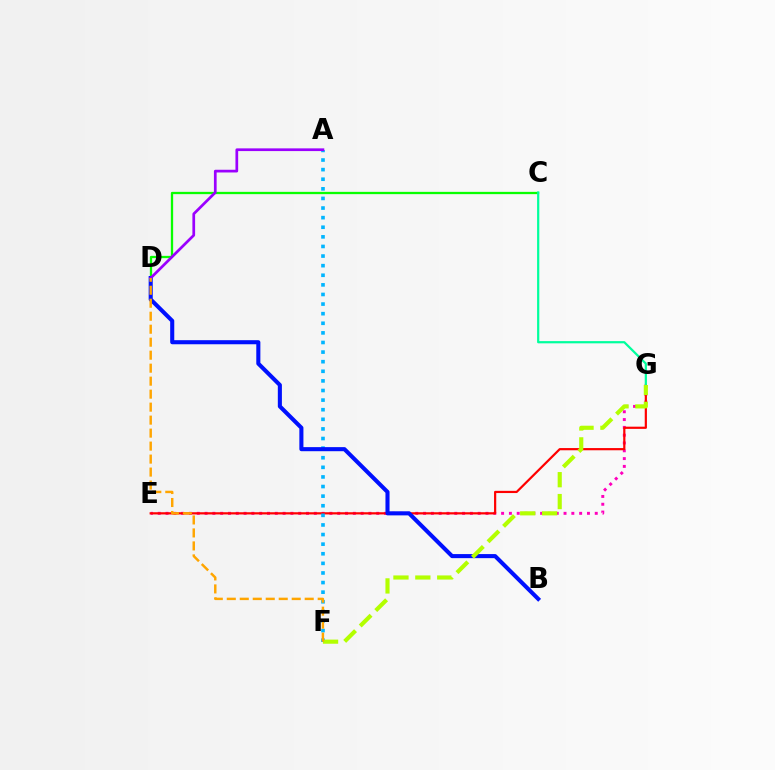{('C', 'D'): [{'color': '#08ff00', 'line_style': 'solid', 'thickness': 1.65}], ('E', 'G'): [{'color': '#ff00bd', 'line_style': 'dotted', 'thickness': 2.12}, {'color': '#ff0000', 'line_style': 'solid', 'thickness': 1.58}], ('A', 'F'): [{'color': '#00b5ff', 'line_style': 'dotted', 'thickness': 2.61}], ('B', 'D'): [{'color': '#0010ff', 'line_style': 'solid', 'thickness': 2.94}], ('A', 'D'): [{'color': '#9b00ff', 'line_style': 'solid', 'thickness': 1.95}], ('C', 'G'): [{'color': '#00ff9d', 'line_style': 'solid', 'thickness': 1.6}], ('F', 'G'): [{'color': '#b3ff00', 'line_style': 'dashed', 'thickness': 2.97}], ('D', 'F'): [{'color': '#ffa500', 'line_style': 'dashed', 'thickness': 1.76}]}